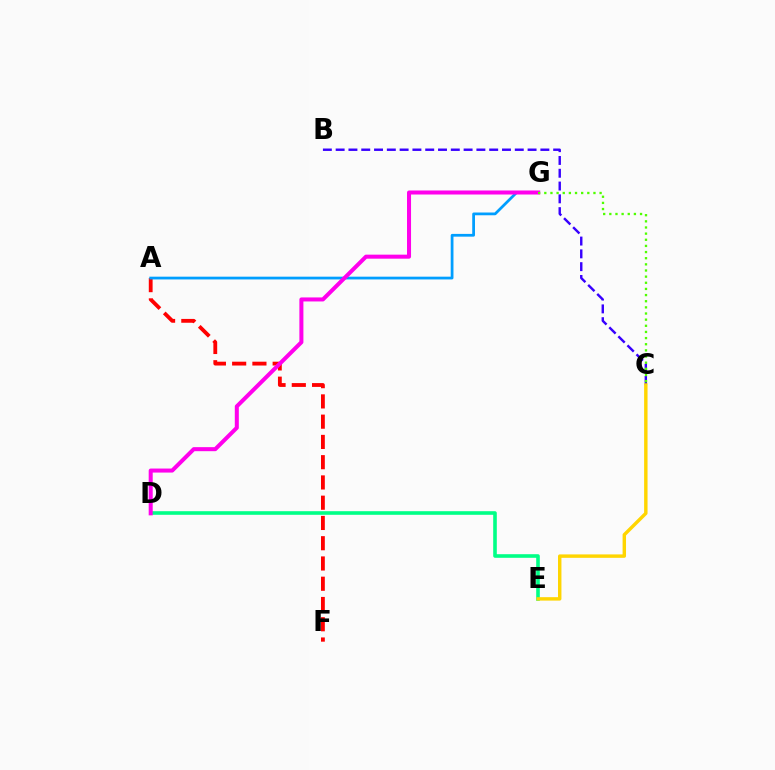{('B', 'C'): [{'color': '#3700ff', 'line_style': 'dashed', 'thickness': 1.74}], ('D', 'E'): [{'color': '#00ff86', 'line_style': 'solid', 'thickness': 2.59}], ('C', 'E'): [{'color': '#ffd500', 'line_style': 'solid', 'thickness': 2.47}], ('A', 'F'): [{'color': '#ff0000', 'line_style': 'dashed', 'thickness': 2.75}], ('A', 'G'): [{'color': '#009eff', 'line_style': 'solid', 'thickness': 1.99}], ('D', 'G'): [{'color': '#ff00ed', 'line_style': 'solid', 'thickness': 2.9}], ('C', 'G'): [{'color': '#4fff00', 'line_style': 'dotted', 'thickness': 1.67}]}